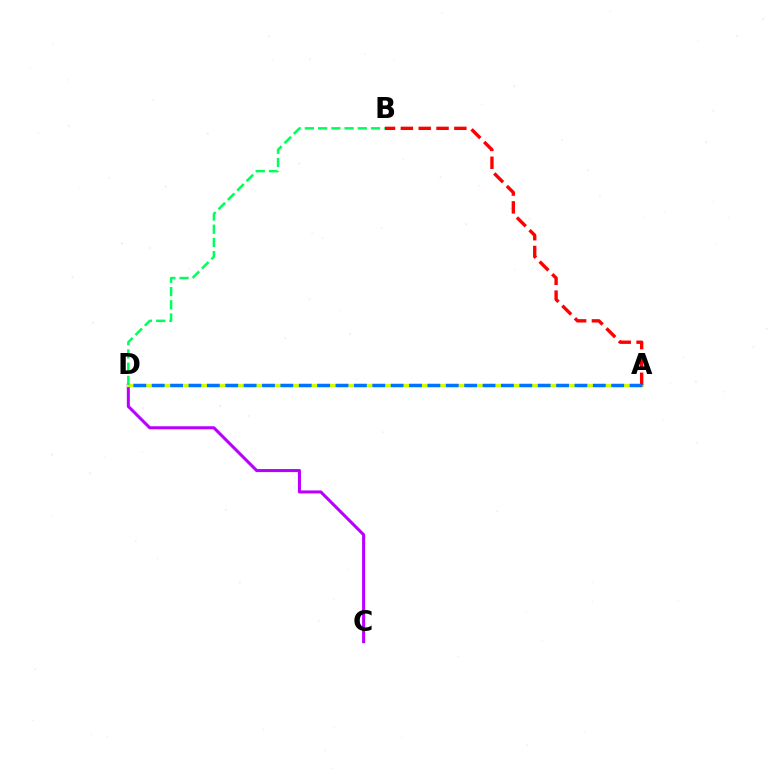{('C', 'D'): [{'color': '#b900ff', 'line_style': 'solid', 'thickness': 2.19}], ('A', 'D'): [{'color': '#d1ff00', 'line_style': 'solid', 'thickness': 2.33}, {'color': '#0074ff', 'line_style': 'dashed', 'thickness': 2.5}], ('A', 'B'): [{'color': '#ff0000', 'line_style': 'dashed', 'thickness': 2.42}], ('B', 'D'): [{'color': '#00ff5c', 'line_style': 'dashed', 'thickness': 1.8}]}